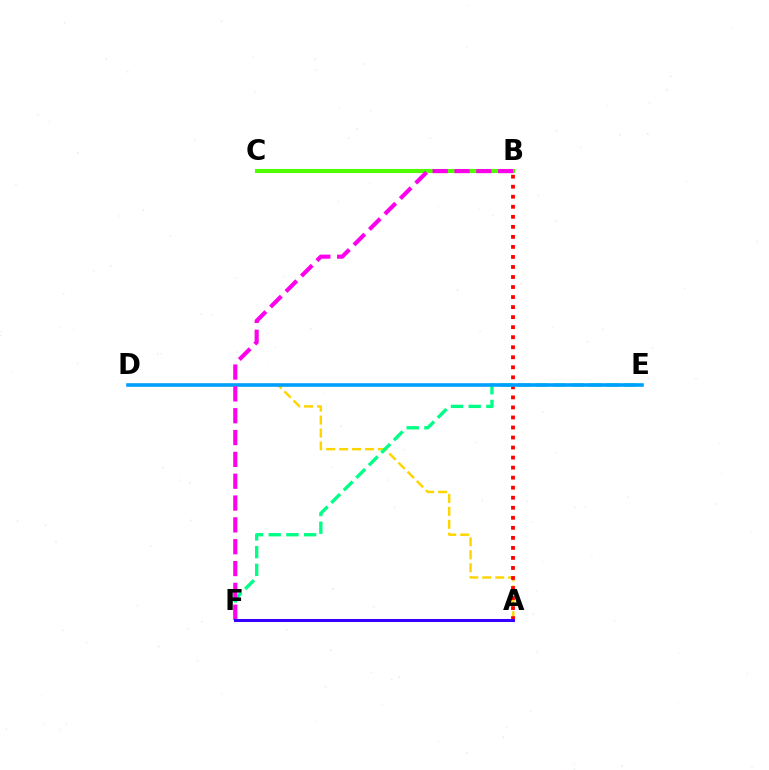{('B', 'C'): [{'color': '#4fff00', 'line_style': 'solid', 'thickness': 2.94}], ('A', 'D'): [{'color': '#ffd500', 'line_style': 'dashed', 'thickness': 1.76}], ('A', 'B'): [{'color': '#ff0000', 'line_style': 'dotted', 'thickness': 2.73}], ('E', 'F'): [{'color': '#00ff86', 'line_style': 'dashed', 'thickness': 2.41}], ('D', 'E'): [{'color': '#009eff', 'line_style': 'solid', 'thickness': 2.59}], ('B', 'F'): [{'color': '#ff00ed', 'line_style': 'dashed', 'thickness': 2.97}], ('A', 'F'): [{'color': '#3700ff', 'line_style': 'solid', 'thickness': 2.17}]}